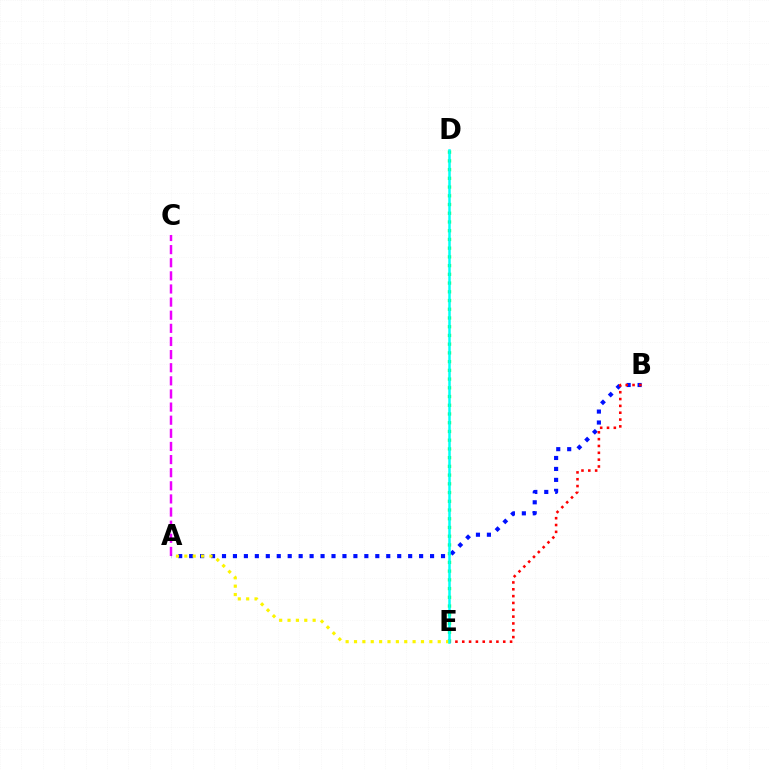{('D', 'E'): [{'color': '#08ff00', 'line_style': 'dotted', 'thickness': 2.37}, {'color': '#00fff6', 'line_style': 'solid', 'thickness': 1.82}], ('A', 'C'): [{'color': '#ee00ff', 'line_style': 'dashed', 'thickness': 1.78}], ('A', 'B'): [{'color': '#0010ff', 'line_style': 'dotted', 'thickness': 2.98}], ('B', 'E'): [{'color': '#ff0000', 'line_style': 'dotted', 'thickness': 1.86}], ('A', 'E'): [{'color': '#fcf500', 'line_style': 'dotted', 'thickness': 2.27}]}